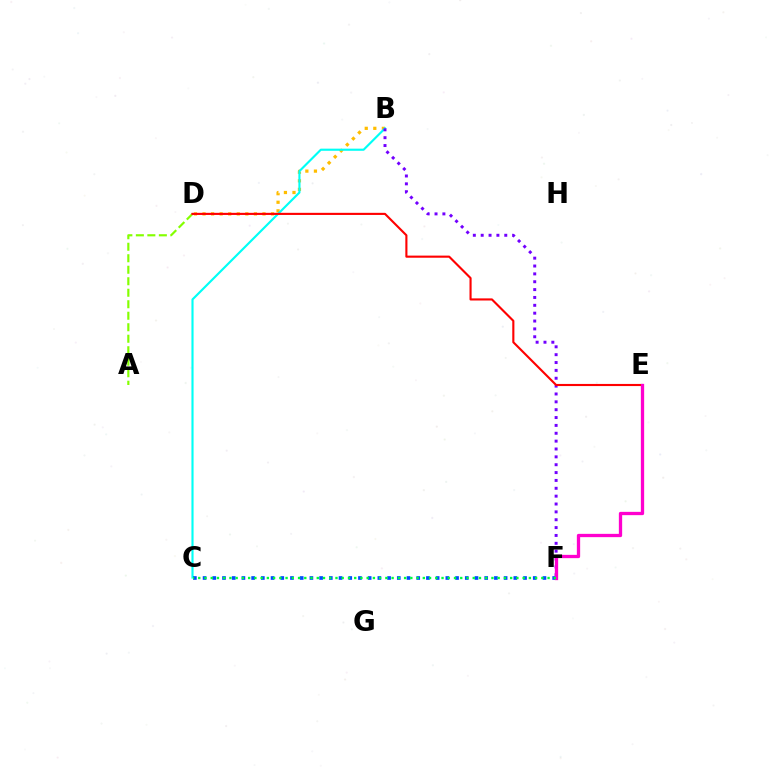{('A', 'D'): [{'color': '#84ff00', 'line_style': 'dashed', 'thickness': 1.56}], ('B', 'D'): [{'color': '#ffbd00', 'line_style': 'dotted', 'thickness': 2.33}], ('B', 'C'): [{'color': '#00fff6', 'line_style': 'solid', 'thickness': 1.54}], ('C', 'F'): [{'color': '#004bff', 'line_style': 'dotted', 'thickness': 2.64}, {'color': '#00ff39', 'line_style': 'dotted', 'thickness': 1.69}], ('B', 'F'): [{'color': '#7200ff', 'line_style': 'dotted', 'thickness': 2.14}], ('D', 'E'): [{'color': '#ff0000', 'line_style': 'solid', 'thickness': 1.53}], ('E', 'F'): [{'color': '#ff00cf', 'line_style': 'solid', 'thickness': 2.37}]}